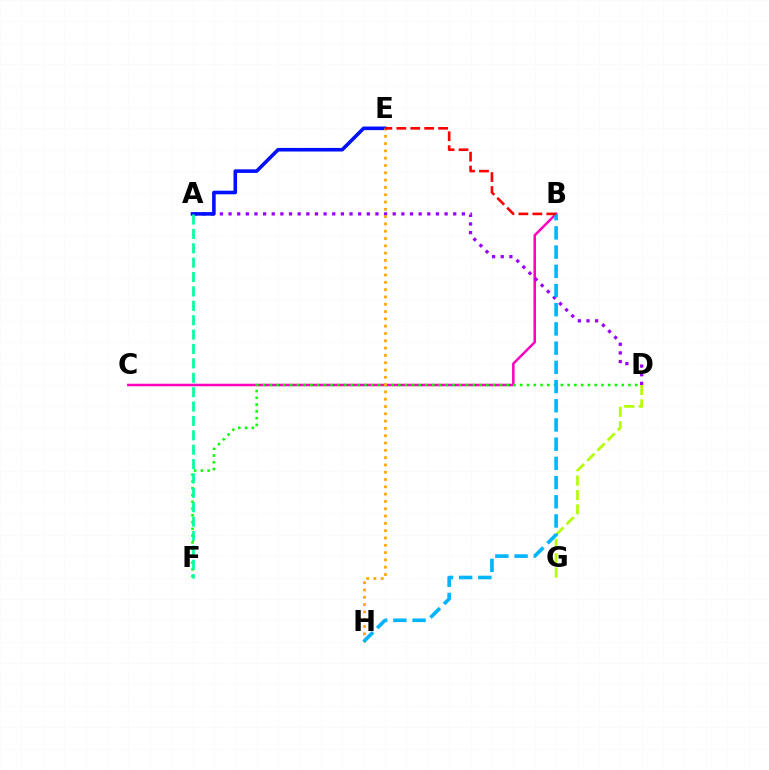{('B', 'C'): [{'color': '#ff00bd', 'line_style': 'solid', 'thickness': 1.82}], ('D', 'F'): [{'color': '#08ff00', 'line_style': 'dotted', 'thickness': 1.84}], ('A', 'D'): [{'color': '#9b00ff', 'line_style': 'dotted', 'thickness': 2.35}], ('A', 'E'): [{'color': '#0010ff', 'line_style': 'solid', 'thickness': 2.58}], ('A', 'F'): [{'color': '#00ff9d', 'line_style': 'dashed', 'thickness': 1.95}], ('D', 'G'): [{'color': '#b3ff00', 'line_style': 'dashed', 'thickness': 1.96}], ('E', 'H'): [{'color': '#ffa500', 'line_style': 'dotted', 'thickness': 1.98}], ('B', 'H'): [{'color': '#00b5ff', 'line_style': 'dashed', 'thickness': 2.61}], ('B', 'E'): [{'color': '#ff0000', 'line_style': 'dashed', 'thickness': 1.89}]}